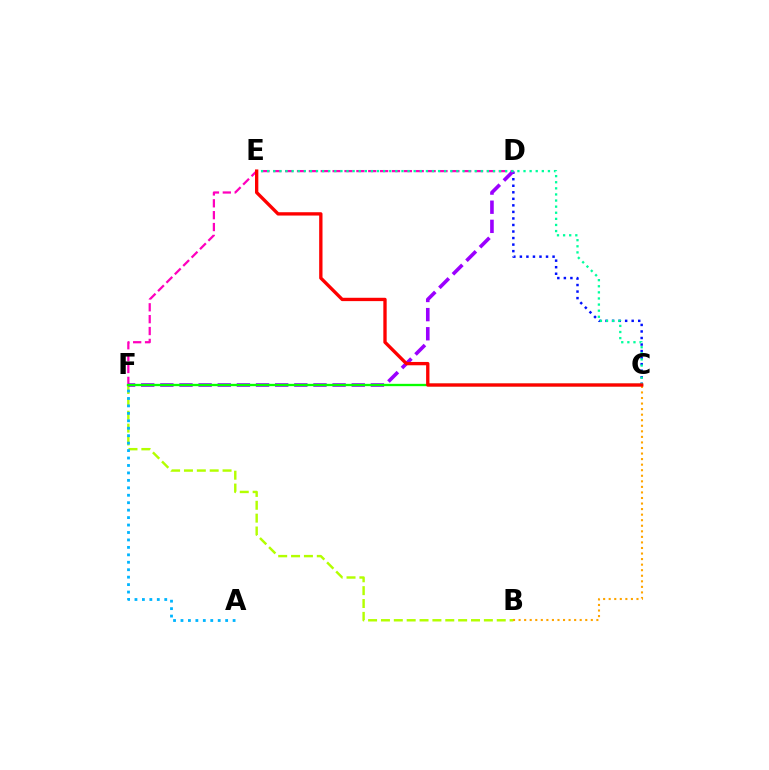{('B', 'F'): [{'color': '#b3ff00', 'line_style': 'dashed', 'thickness': 1.75}], ('C', 'D'): [{'color': '#0010ff', 'line_style': 'dotted', 'thickness': 1.78}], ('D', 'F'): [{'color': '#ff00bd', 'line_style': 'dashed', 'thickness': 1.61}, {'color': '#9b00ff', 'line_style': 'dashed', 'thickness': 2.6}], ('C', 'F'): [{'color': '#08ff00', 'line_style': 'solid', 'thickness': 1.67}], ('C', 'E'): [{'color': '#00ff9d', 'line_style': 'dotted', 'thickness': 1.66}, {'color': '#ff0000', 'line_style': 'solid', 'thickness': 2.4}], ('B', 'C'): [{'color': '#ffa500', 'line_style': 'dotted', 'thickness': 1.51}], ('A', 'F'): [{'color': '#00b5ff', 'line_style': 'dotted', 'thickness': 2.02}]}